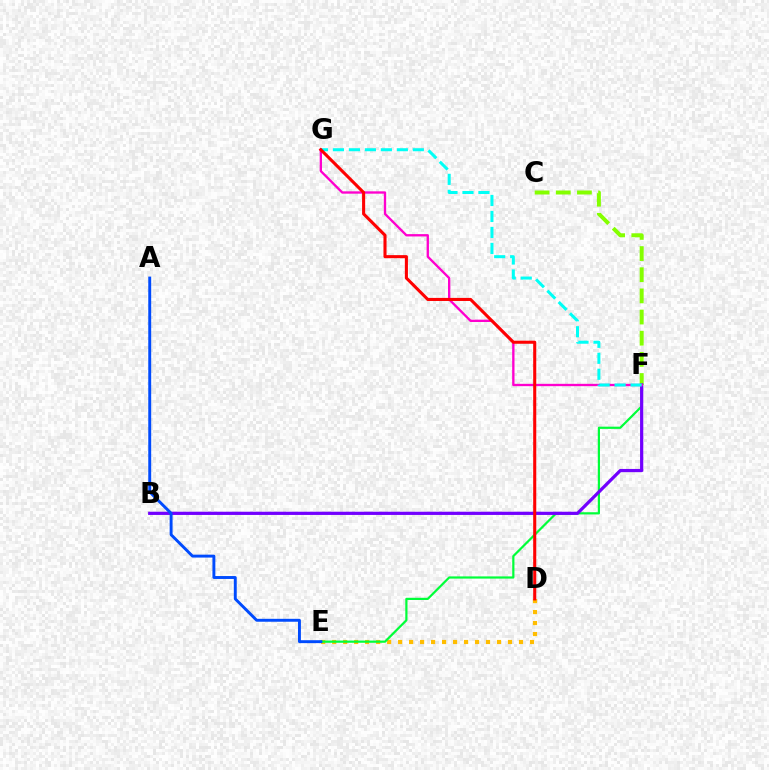{('C', 'F'): [{'color': '#84ff00', 'line_style': 'dashed', 'thickness': 2.87}], ('D', 'E'): [{'color': '#ffbd00', 'line_style': 'dotted', 'thickness': 2.99}], ('E', 'F'): [{'color': '#00ff39', 'line_style': 'solid', 'thickness': 1.59}], ('B', 'F'): [{'color': '#7200ff', 'line_style': 'solid', 'thickness': 2.31}], ('F', 'G'): [{'color': '#ff00cf', 'line_style': 'solid', 'thickness': 1.68}, {'color': '#00fff6', 'line_style': 'dashed', 'thickness': 2.17}], ('A', 'E'): [{'color': '#004bff', 'line_style': 'solid', 'thickness': 2.1}], ('D', 'G'): [{'color': '#ff0000', 'line_style': 'solid', 'thickness': 2.21}]}